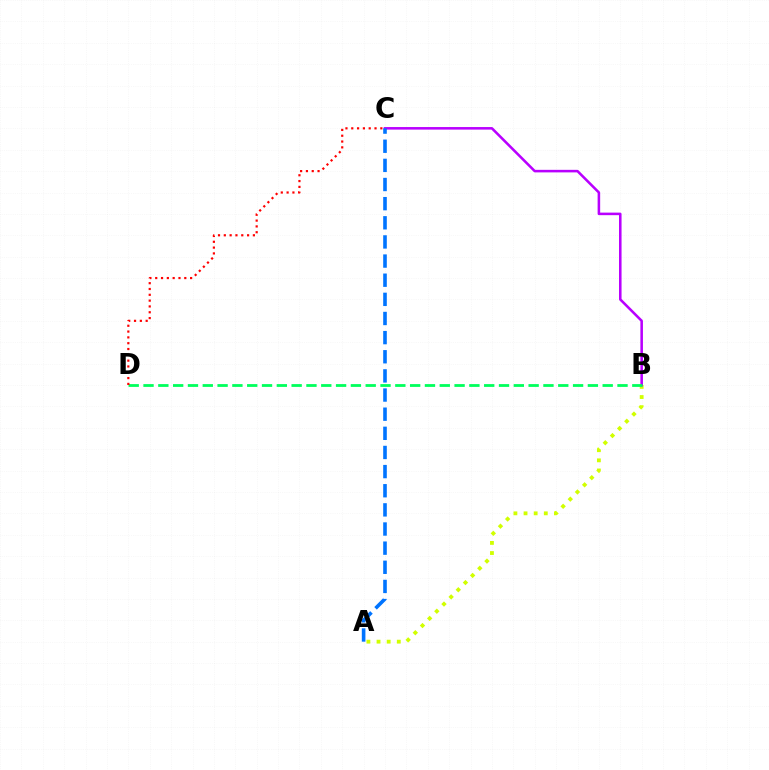{('A', 'B'): [{'color': '#d1ff00', 'line_style': 'dotted', 'thickness': 2.75}], ('B', 'C'): [{'color': '#b900ff', 'line_style': 'solid', 'thickness': 1.84}], ('B', 'D'): [{'color': '#00ff5c', 'line_style': 'dashed', 'thickness': 2.01}], ('C', 'D'): [{'color': '#ff0000', 'line_style': 'dotted', 'thickness': 1.58}], ('A', 'C'): [{'color': '#0074ff', 'line_style': 'dashed', 'thickness': 2.6}]}